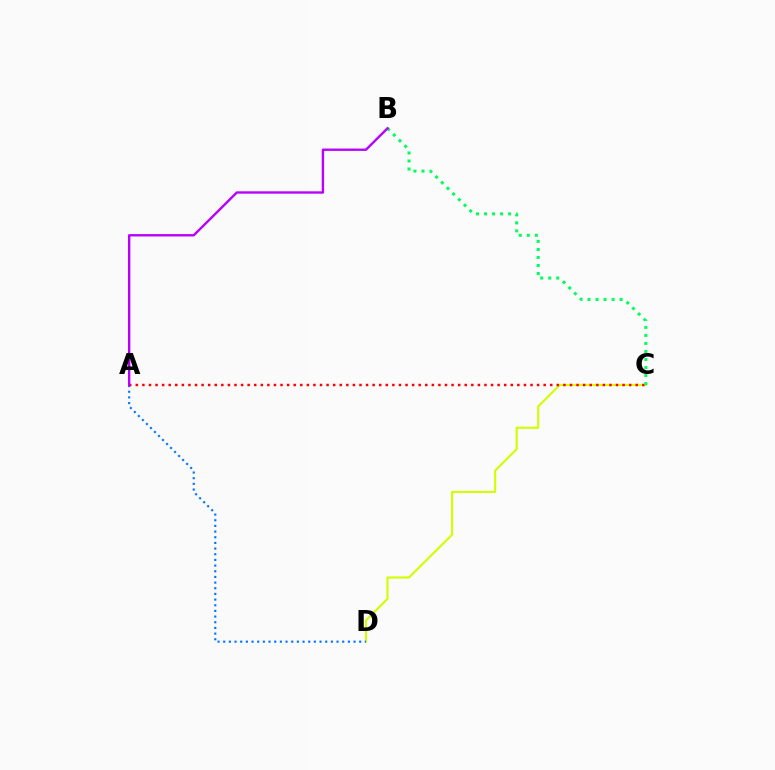{('C', 'D'): [{'color': '#d1ff00', 'line_style': 'solid', 'thickness': 1.52}], ('A', 'D'): [{'color': '#0074ff', 'line_style': 'dotted', 'thickness': 1.54}], ('A', 'C'): [{'color': '#ff0000', 'line_style': 'dotted', 'thickness': 1.79}], ('B', 'C'): [{'color': '#00ff5c', 'line_style': 'dotted', 'thickness': 2.18}], ('A', 'B'): [{'color': '#b900ff', 'line_style': 'solid', 'thickness': 1.71}]}